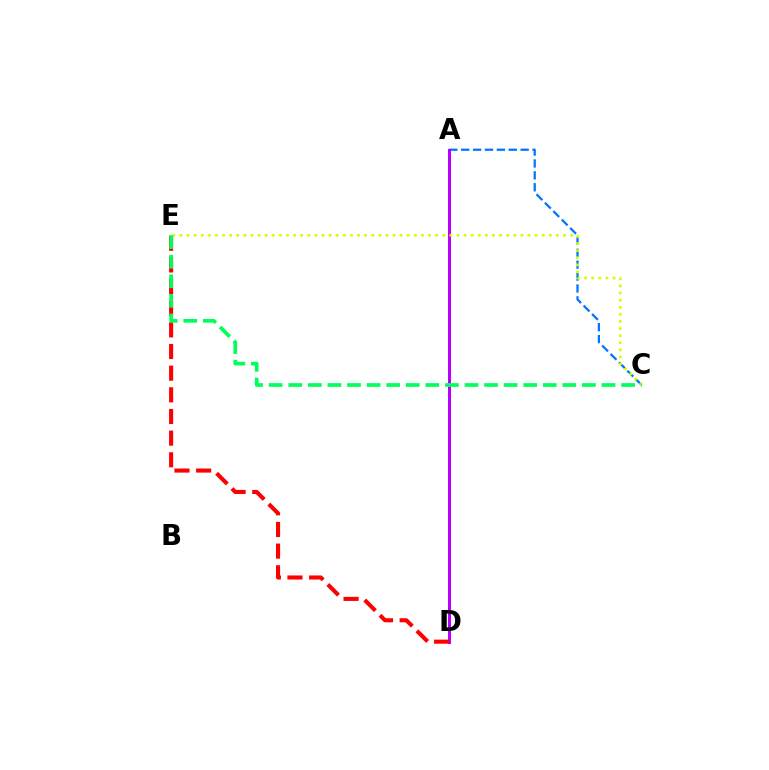{('A', 'C'): [{'color': '#0074ff', 'line_style': 'dashed', 'thickness': 1.62}], ('A', 'D'): [{'color': '#b900ff', 'line_style': 'solid', 'thickness': 2.16}], ('D', 'E'): [{'color': '#ff0000', 'line_style': 'dashed', 'thickness': 2.94}], ('C', 'E'): [{'color': '#d1ff00', 'line_style': 'dotted', 'thickness': 1.93}, {'color': '#00ff5c', 'line_style': 'dashed', 'thickness': 2.66}]}